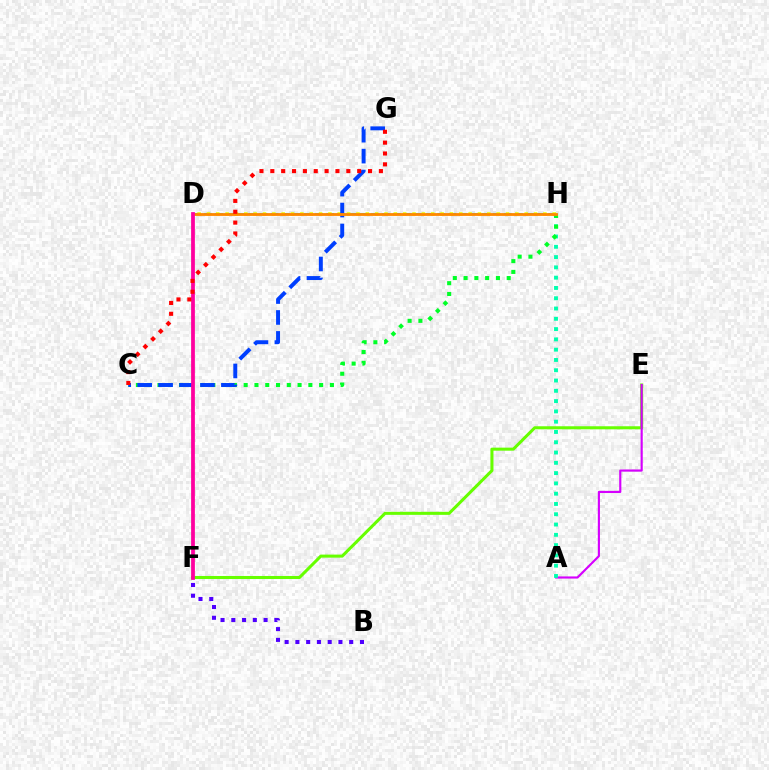{('D', 'H'): [{'color': '#00c7ff', 'line_style': 'dashed', 'thickness': 1.51}, {'color': '#eeff00', 'line_style': 'dotted', 'thickness': 2.54}, {'color': '#ff8800', 'line_style': 'solid', 'thickness': 2.03}], ('E', 'F'): [{'color': '#66ff00', 'line_style': 'solid', 'thickness': 2.19}], ('A', 'E'): [{'color': '#d600ff', 'line_style': 'solid', 'thickness': 1.55}], ('B', 'F'): [{'color': '#4f00ff', 'line_style': 'dotted', 'thickness': 2.92}], ('A', 'H'): [{'color': '#00ffaf', 'line_style': 'dotted', 'thickness': 2.79}], ('C', 'H'): [{'color': '#00ff27', 'line_style': 'dotted', 'thickness': 2.93}], ('C', 'G'): [{'color': '#003fff', 'line_style': 'dashed', 'thickness': 2.84}, {'color': '#ff0000', 'line_style': 'dotted', 'thickness': 2.95}], ('D', 'F'): [{'color': '#ff00a0', 'line_style': 'solid', 'thickness': 2.71}]}